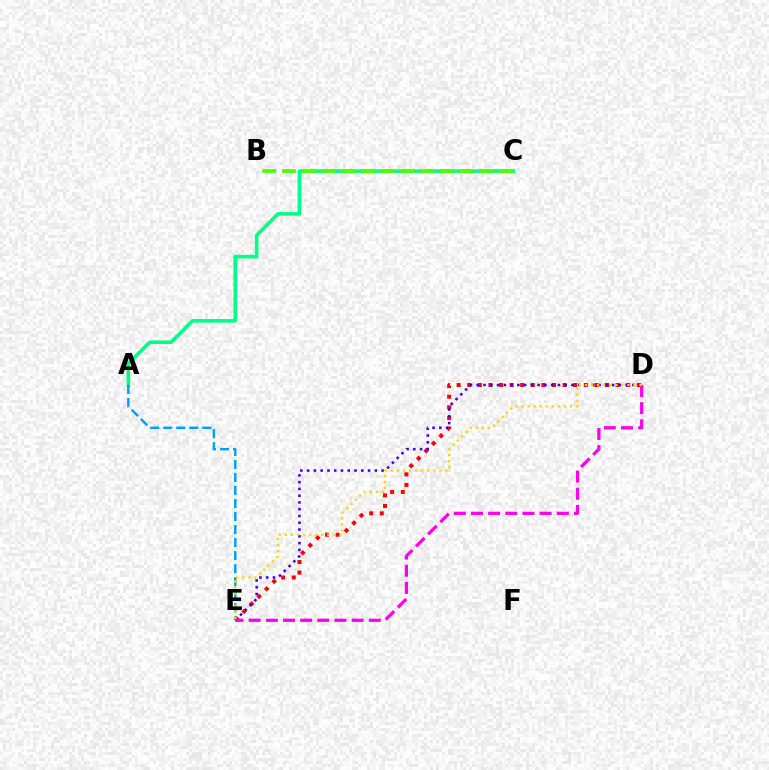{('D', 'E'): [{'color': '#ff0000', 'line_style': 'dotted', 'thickness': 2.88}, {'color': '#3700ff', 'line_style': 'dotted', 'thickness': 1.84}, {'color': '#ff00ed', 'line_style': 'dashed', 'thickness': 2.33}, {'color': '#ffd500', 'line_style': 'dotted', 'thickness': 1.65}], ('A', 'C'): [{'color': '#00ff86', 'line_style': 'solid', 'thickness': 2.59}], ('B', 'C'): [{'color': '#4fff00', 'line_style': 'dashed', 'thickness': 2.68}], ('A', 'E'): [{'color': '#009eff', 'line_style': 'dashed', 'thickness': 1.77}]}